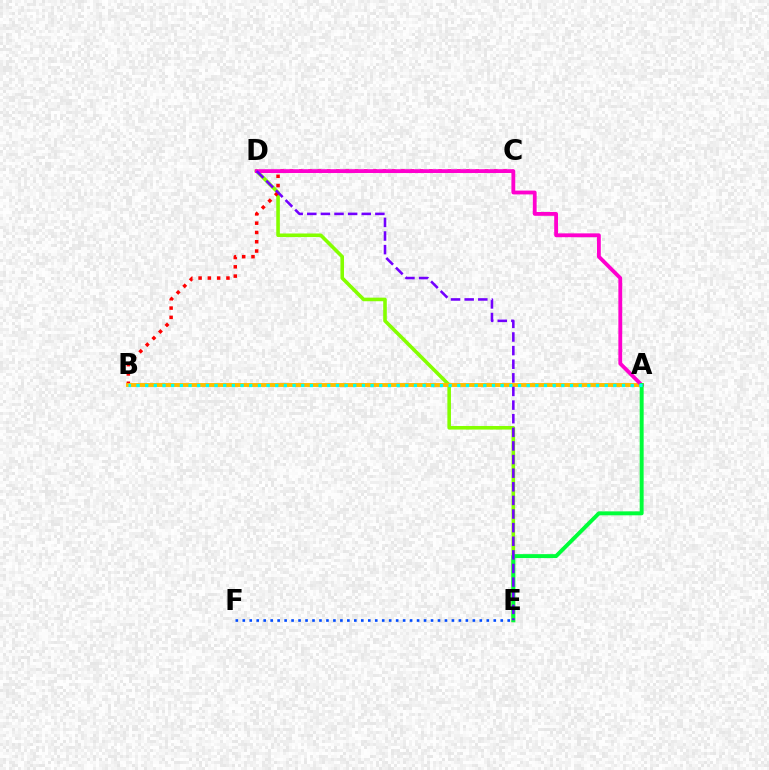{('D', 'E'): [{'color': '#84ff00', 'line_style': 'solid', 'thickness': 2.58}, {'color': '#7200ff', 'line_style': 'dashed', 'thickness': 1.85}], ('B', 'C'): [{'color': '#ff0000', 'line_style': 'dotted', 'thickness': 2.52}], ('A', 'B'): [{'color': '#ffbd00', 'line_style': 'solid', 'thickness': 2.82}, {'color': '#00fff6', 'line_style': 'dotted', 'thickness': 2.36}], ('A', 'D'): [{'color': '#ff00cf', 'line_style': 'solid', 'thickness': 2.75}], ('A', 'E'): [{'color': '#00ff39', 'line_style': 'solid', 'thickness': 2.84}], ('E', 'F'): [{'color': '#004bff', 'line_style': 'dotted', 'thickness': 1.89}]}